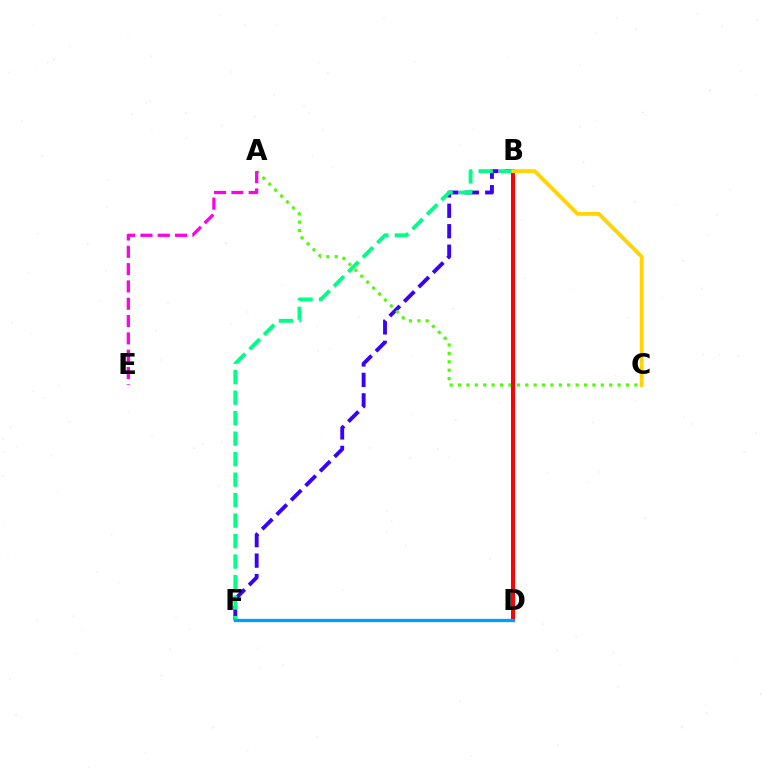{('B', 'F'): [{'color': '#3700ff', 'line_style': 'dashed', 'thickness': 2.78}, {'color': '#00ff86', 'line_style': 'dashed', 'thickness': 2.78}], ('A', 'C'): [{'color': '#4fff00', 'line_style': 'dotted', 'thickness': 2.28}], ('B', 'D'): [{'color': '#ff0000', 'line_style': 'solid', 'thickness': 2.9}], ('A', 'E'): [{'color': '#ff00ed', 'line_style': 'dashed', 'thickness': 2.35}], ('D', 'F'): [{'color': '#009eff', 'line_style': 'solid', 'thickness': 2.37}], ('B', 'C'): [{'color': '#ffd500', 'line_style': 'solid', 'thickness': 2.77}]}